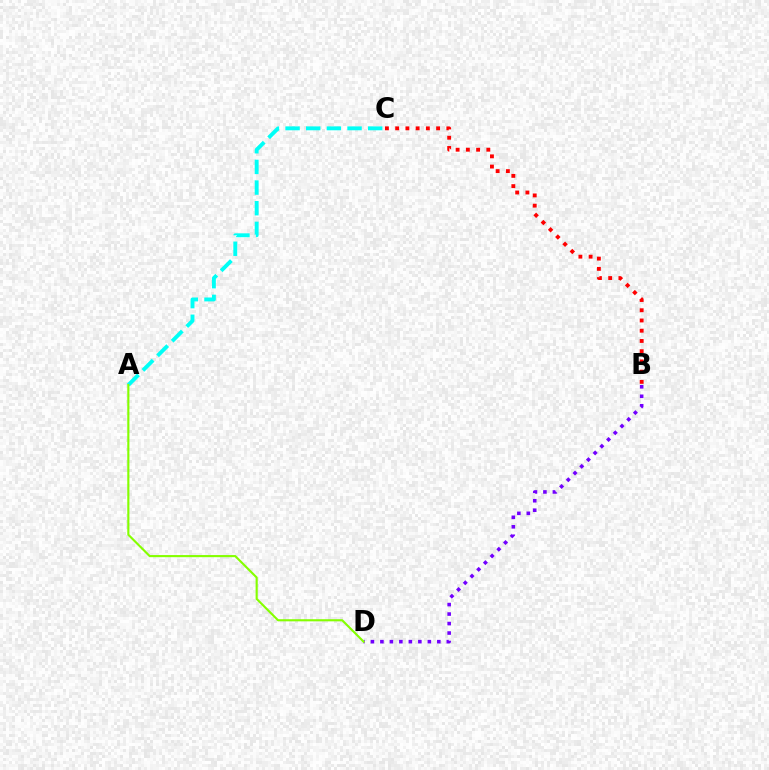{('B', 'D'): [{'color': '#7200ff', 'line_style': 'dotted', 'thickness': 2.58}], ('B', 'C'): [{'color': '#ff0000', 'line_style': 'dotted', 'thickness': 2.78}], ('A', 'C'): [{'color': '#00fff6', 'line_style': 'dashed', 'thickness': 2.81}], ('A', 'D'): [{'color': '#84ff00', 'line_style': 'solid', 'thickness': 1.53}]}